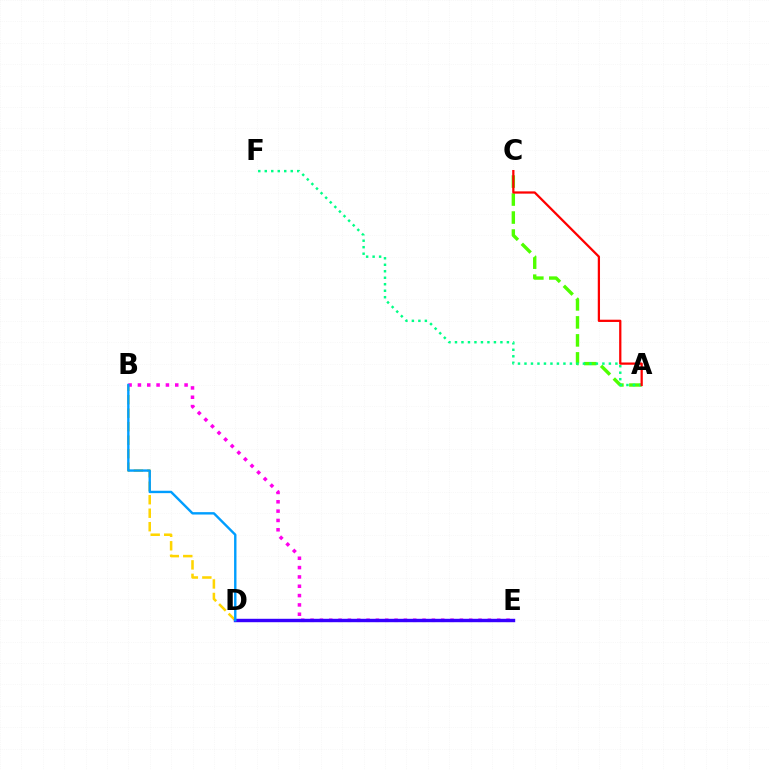{('B', 'D'): [{'color': '#ffd500', 'line_style': 'dashed', 'thickness': 1.83}, {'color': '#009eff', 'line_style': 'solid', 'thickness': 1.73}], ('A', 'C'): [{'color': '#4fff00', 'line_style': 'dashed', 'thickness': 2.44}, {'color': '#ff0000', 'line_style': 'solid', 'thickness': 1.62}], ('B', 'E'): [{'color': '#ff00ed', 'line_style': 'dotted', 'thickness': 2.54}], ('D', 'E'): [{'color': '#3700ff', 'line_style': 'solid', 'thickness': 2.46}], ('A', 'F'): [{'color': '#00ff86', 'line_style': 'dotted', 'thickness': 1.76}]}